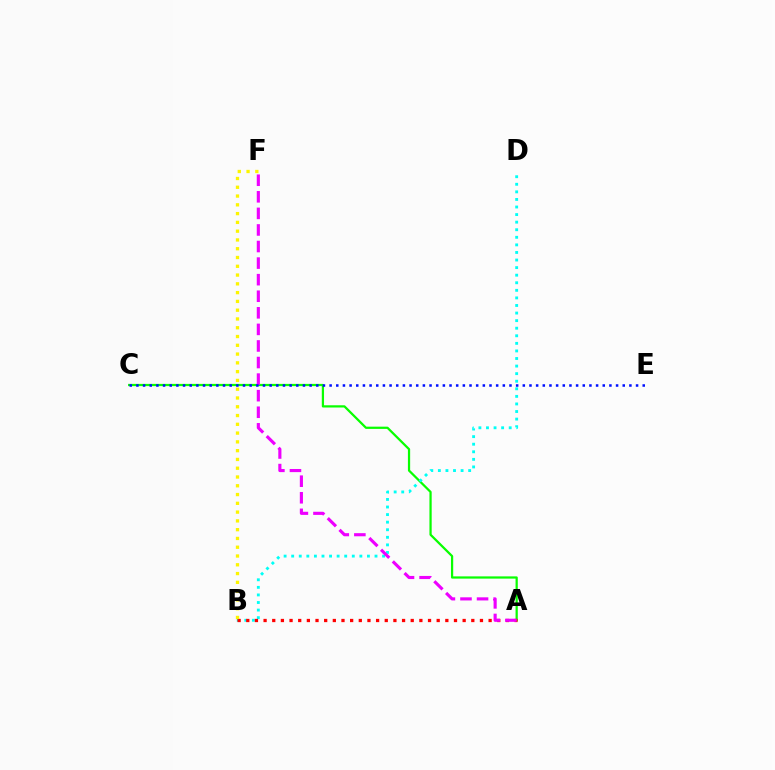{('A', 'C'): [{'color': '#08ff00', 'line_style': 'solid', 'thickness': 1.61}], ('B', 'D'): [{'color': '#00fff6', 'line_style': 'dotted', 'thickness': 2.06}], ('A', 'B'): [{'color': '#ff0000', 'line_style': 'dotted', 'thickness': 2.35}], ('A', 'F'): [{'color': '#ee00ff', 'line_style': 'dashed', 'thickness': 2.25}], ('B', 'F'): [{'color': '#fcf500', 'line_style': 'dotted', 'thickness': 2.39}], ('C', 'E'): [{'color': '#0010ff', 'line_style': 'dotted', 'thickness': 1.81}]}